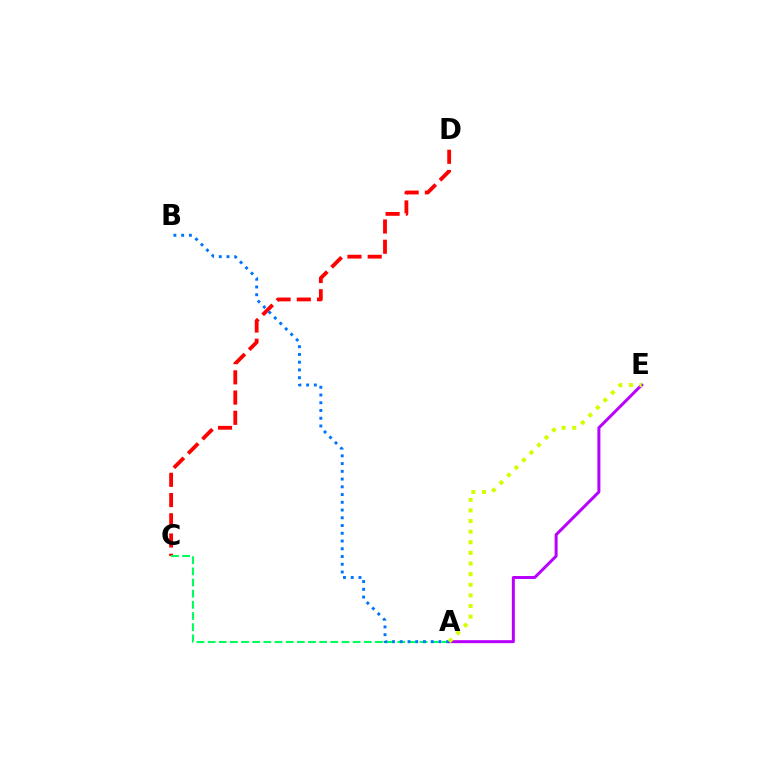{('C', 'D'): [{'color': '#ff0000', 'line_style': 'dashed', 'thickness': 2.75}], ('A', 'E'): [{'color': '#b900ff', 'line_style': 'solid', 'thickness': 2.15}, {'color': '#d1ff00', 'line_style': 'dotted', 'thickness': 2.89}], ('A', 'C'): [{'color': '#00ff5c', 'line_style': 'dashed', 'thickness': 1.52}], ('A', 'B'): [{'color': '#0074ff', 'line_style': 'dotted', 'thickness': 2.1}]}